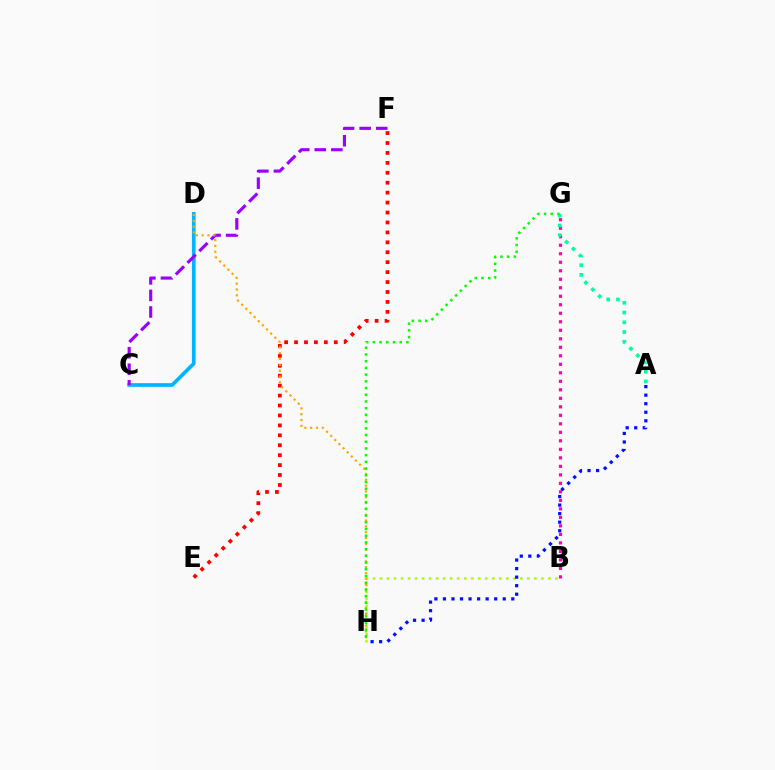{('B', 'G'): [{'color': '#ff00bd', 'line_style': 'dotted', 'thickness': 2.31}], ('E', 'F'): [{'color': '#ff0000', 'line_style': 'dotted', 'thickness': 2.7}], ('C', 'D'): [{'color': '#00b5ff', 'line_style': 'solid', 'thickness': 2.66}], ('A', 'G'): [{'color': '#00ff9d', 'line_style': 'dotted', 'thickness': 2.64}], ('C', 'F'): [{'color': '#9b00ff', 'line_style': 'dashed', 'thickness': 2.25}], ('B', 'H'): [{'color': '#b3ff00', 'line_style': 'dotted', 'thickness': 1.91}], ('D', 'H'): [{'color': '#ffa500', 'line_style': 'dotted', 'thickness': 1.58}], ('A', 'H'): [{'color': '#0010ff', 'line_style': 'dotted', 'thickness': 2.32}], ('G', 'H'): [{'color': '#08ff00', 'line_style': 'dotted', 'thickness': 1.82}]}